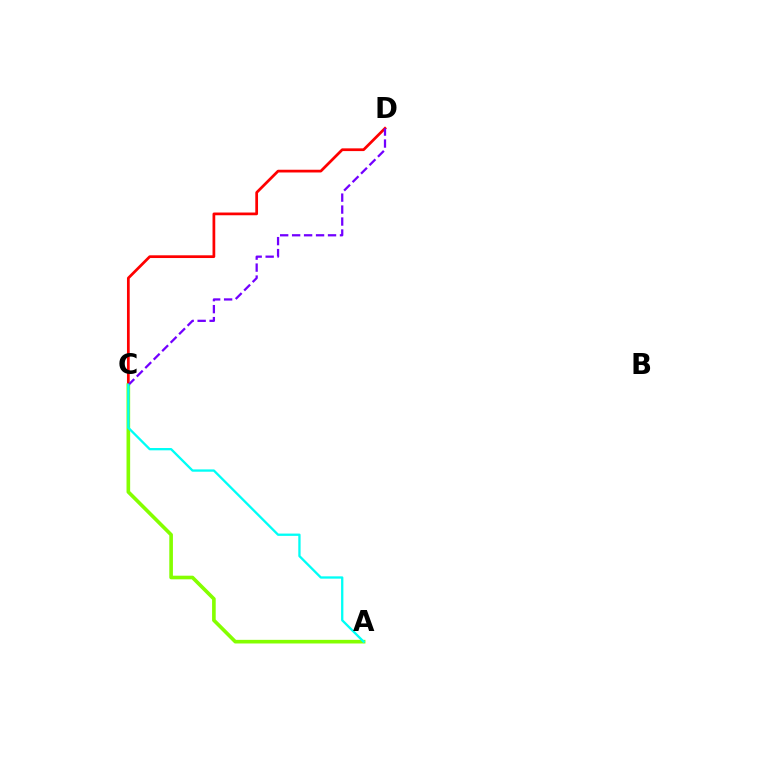{('C', 'D'): [{'color': '#ff0000', 'line_style': 'solid', 'thickness': 1.97}, {'color': '#7200ff', 'line_style': 'dashed', 'thickness': 1.63}], ('A', 'C'): [{'color': '#84ff00', 'line_style': 'solid', 'thickness': 2.61}, {'color': '#00fff6', 'line_style': 'solid', 'thickness': 1.66}]}